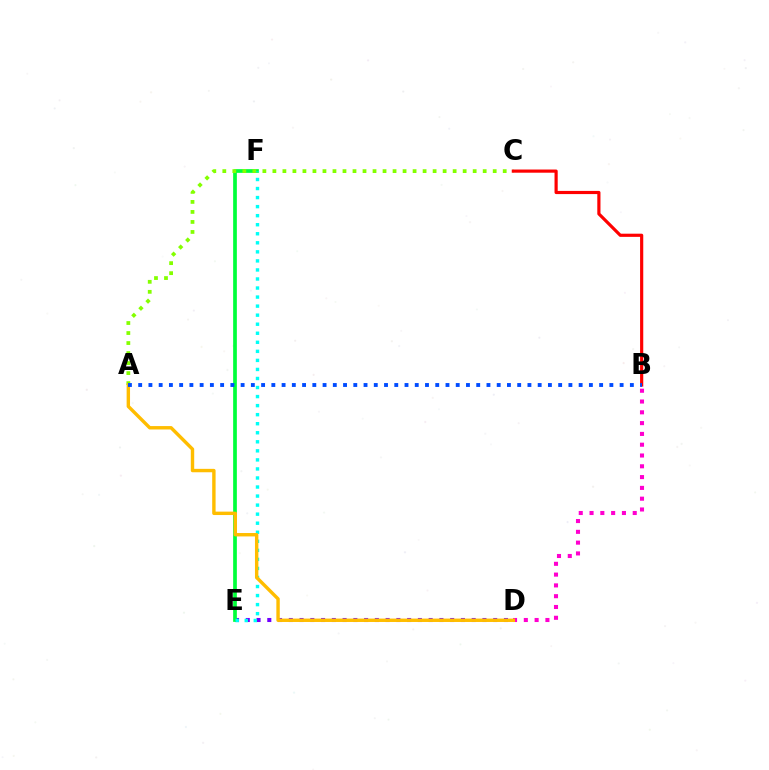{('D', 'E'): [{'color': '#7200ff', 'line_style': 'dotted', 'thickness': 2.92}], ('B', 'D'): [{'color': '#ff00cf', 'line_style': 'dotted', 'thickness': 2.93}], ('E', 'F'): [{'color': '#00ff39', 'line_style': 'solid', 'thickness': 2.66}, {'color': '#00fff6', 'line_style': 'dotted', 'thickness': 2.46}], ('A', 'C'): [{'color': '#84ff00', 'line_style': 'dotted', 'thickness': 2.72}], ('A', 'D'): [{'color': '#ffbd00', 'line_style': 'solid', 'thickness': 2.45}], ('B', 'C'): [{'color': '#ff0000', 'line_style': 'solid', 'thickness': 2.28}], ('A', 'B'): [{'color': '#004bff', 'line_style': 'dotted', 'thickness': 2.78}]}